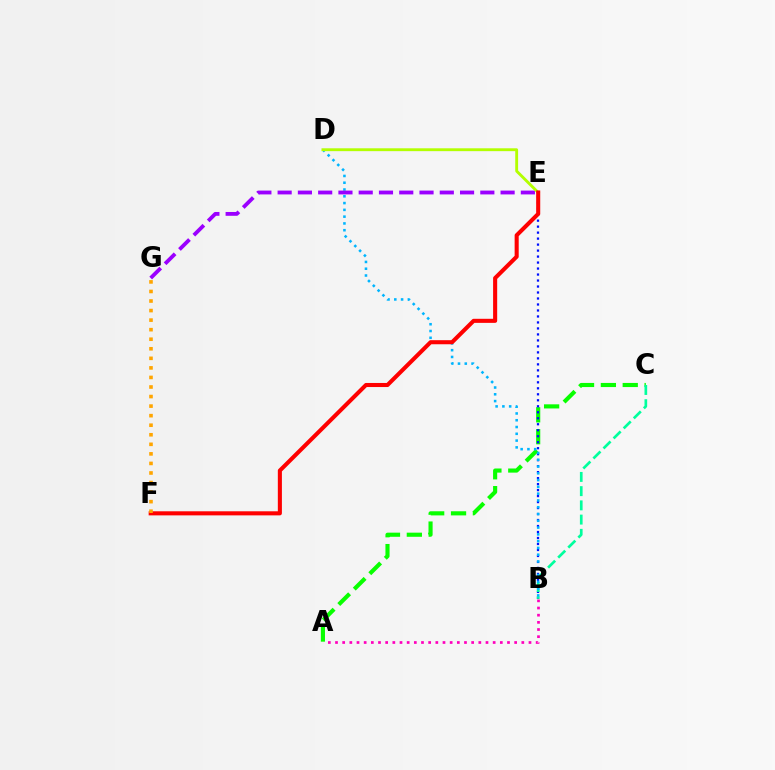{('A', 'C'): [{'color': '#08ff00', 'line_style': 'dashed', 'thickness': 2.97}], ('B', 'E'): [{'color': '#0010ff', 'line_style': 'dotted', 'thickness': 1.63}], ('B', 'C'): [{'color': '#00ff9d', 'line_style': 'dashed', 'thickness': 1.93}], ('B', 'D'): [{'color': '#00b5ff', 'line_style': 'dotted', 'thickness': 1.84}], ('E', 'G'): [{'color': '#9b00ff', 'line_style': 'dashed', 'thickness': 2.75}], ('D', 'E'): [{'color': '#b3ff00', 'line_style': 'solid', 'thickness': 2.06}], ('E', 'F'): [{'color': '#ff0000', 'line_style': 'solid', 'thickness': 2.93}], ('A', 'B'): [{'color': '#ff00bd', 'line_style': 'dotted', 'thickness': 1.95}], ('F', 'G'): [{'color': '#ffa500', 'line_style': 'dotted', 'thickness': 2.6}]}